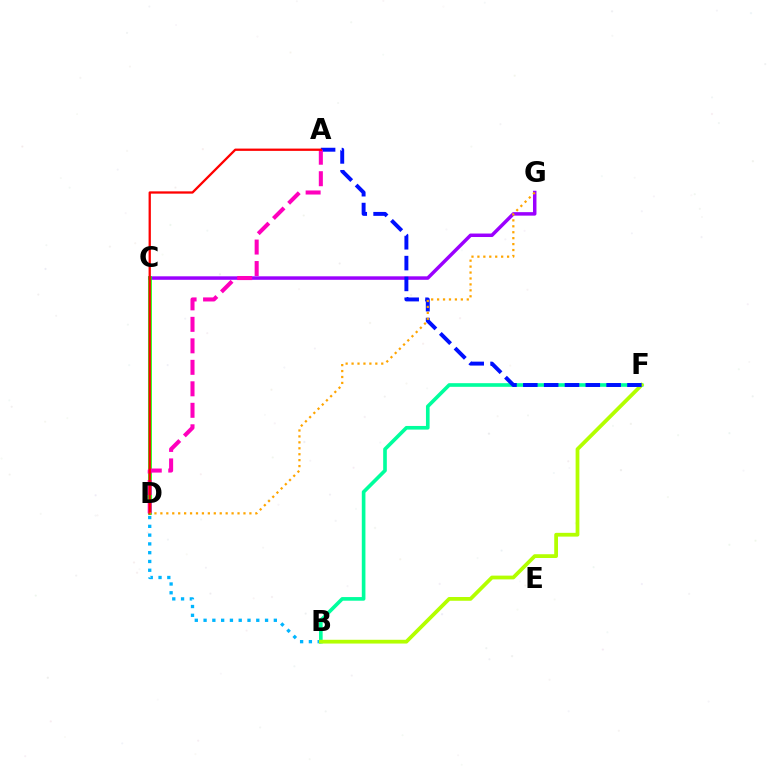{('B', 'F'): [{'color': '#00ff9d', 'line_style': 'solid', 'thickness': 2.62}, {'color': '#b3ff00', 'line_style': 'solid', 'thickness': 2.71}], ('C', 'G'): [{'color': '#9b00ff', 'line_style': 'solid', 'thickness': 2.51}], ('B', 'D'): [{'color': '#00b5ff', 'line_style': 'dotted', 'thickness': 2.39}], ('C', 'D'): [{'color': '#08ff00', 'line_style': 'solid', 'thickness': 2.61}], ('A', 'F'): [{'color': '#0010ff', 'line_style': 'dashed', 'thickness': 2.83}], ('A', 'D'): [{'color': '#ff00bd', 'line_style': 'dashed', 'thickness': 2.92}, {'color': '#ff0000', 'line_style': 'solid', 'thickness': 1.65}], ('D', 'G'): [{'color': '#ffa500', 'line_style': 'dotted', 'thickness': 1.61}]}